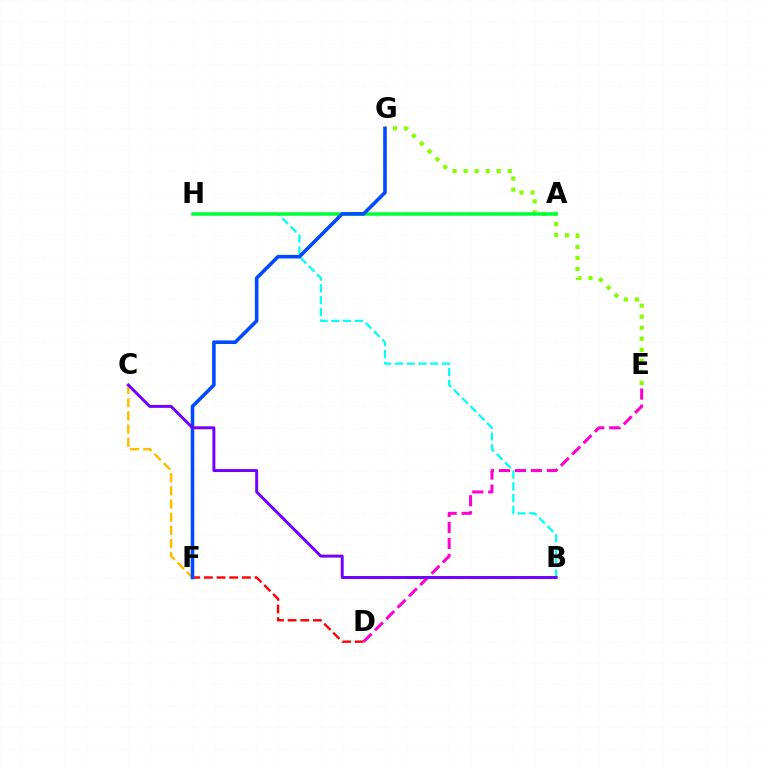{('C', 'F'): [{'color': '#ffbd00', 'line_style': 'dashed', 'thickness': 1.79}], ('B', 'H'): [{'color': '#00fff6', 'line_style': 'dashed', 'thickness': 1.59}], ('E', 'G'): [{'color': '#84ff00', 'line_style': 'dotted', 'thickness': 3.0}], ('D', 'F'): [{'color': '#ff0000', 'line_style': 'dashed', 'thickness': 1.72}], ('A', 'H'): [{'color': '#00ff39', 'line_style': 'solid', 'thickness': 2.53}], ('D', 'E'): [{'color': '#ff00cf', 'line_style': 'dashed', 'thickness': 2.18}], ('F', 'G'): [{'color': '#004bff', 'line_style': 'solid', 'thickness': 2.59}], ('B', 'C'): [{'color': '#7200ff', 'line_style': 'solid', 'thickness': 2.12}]}